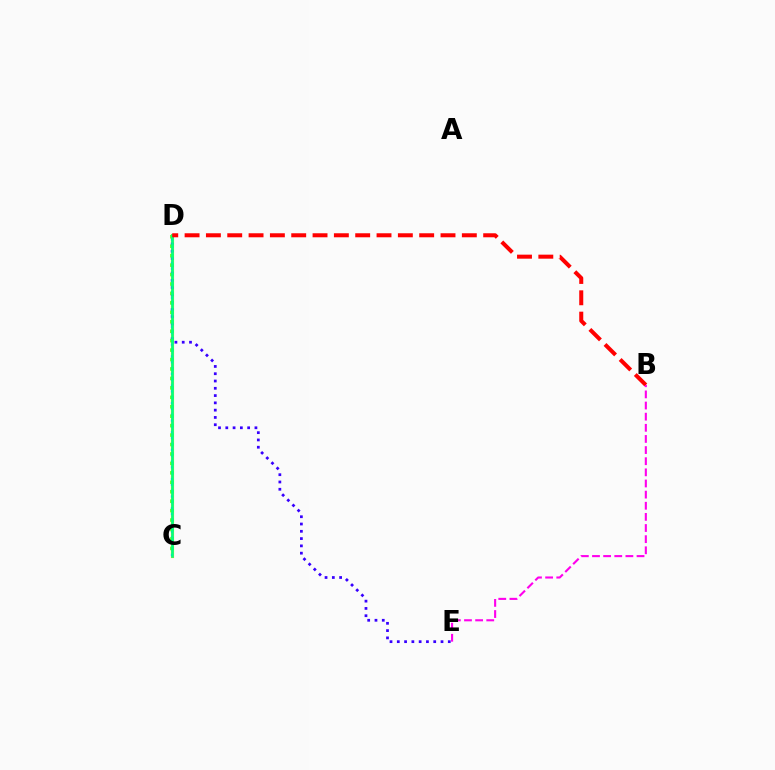{('C', 'D'): [{'color': '#ffd500', 'line_style': 'solid', 'thickness': 2.27}, {'color': '#009eff', 'line_style': 'dotted', 'thickness': 1.59}, {'color': '#4fff00', 'line_style': 'dotted', 'thickness': 2.57}, {'color': '#00ff86', 'line_style': 'solid', 'thickness': 1.9}], ('D', 'E'): [{'color': '#3700ff', 'line_style': 'dotted', 'thickness': 1.98}], ('B', 'D'): [{'color': '#ff0000', 'line_style': 'dashed', 'thickness': 2.9}], ('B', 'E'): [{'color': '#ff00ed', 'line_style': 'dashed', 'thickness': 1.51}]}